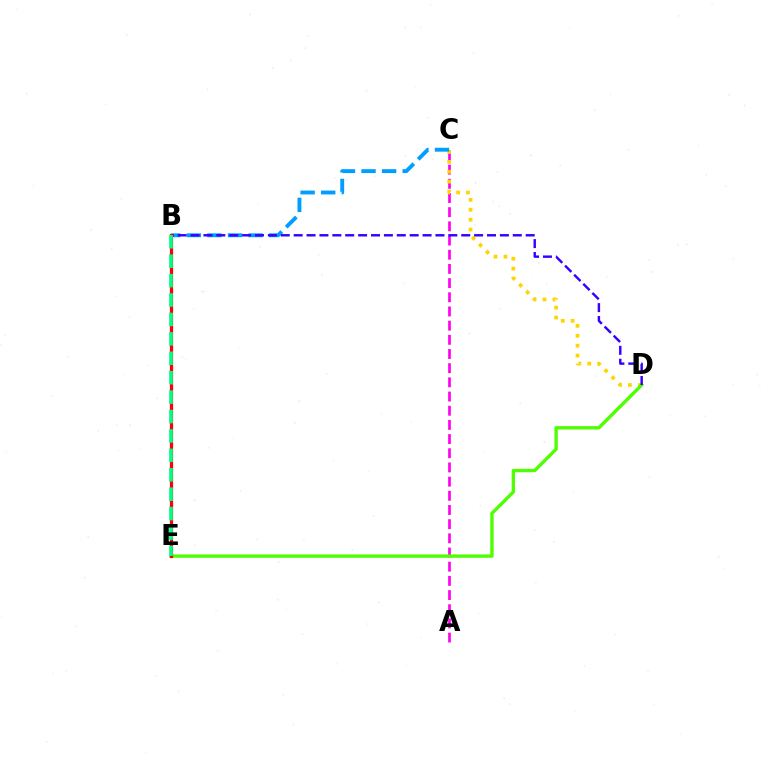{('A', 'C'): [{'color': '#ff00ed', 'line_style': 'dashed', 'thickness': 1.93}], ('C', 'D'): [{'color': '#ffd500', 'line_style': 'dotted', 'thickness': 2.69}], ('B', 'C'): [{'color': '#009eff', 'line_style': 'dashed', 'thickness': 2.8}], ('D', 'E'): [{'color': '#4fff00', 'line_style': 'solid', 'thickness': 2.41}], ('B', 'D'): [{'color': '#3700ff', 'line_style': 'dashed', 'thickness': 1.75}], ('B', 'E'): [{'color': '#ff0000', 'line_style': 'solid', 'thickness': 2.32}, {'color': '#00ff86', 'line_style': 'dashed', 'thickness': 2.64}]}